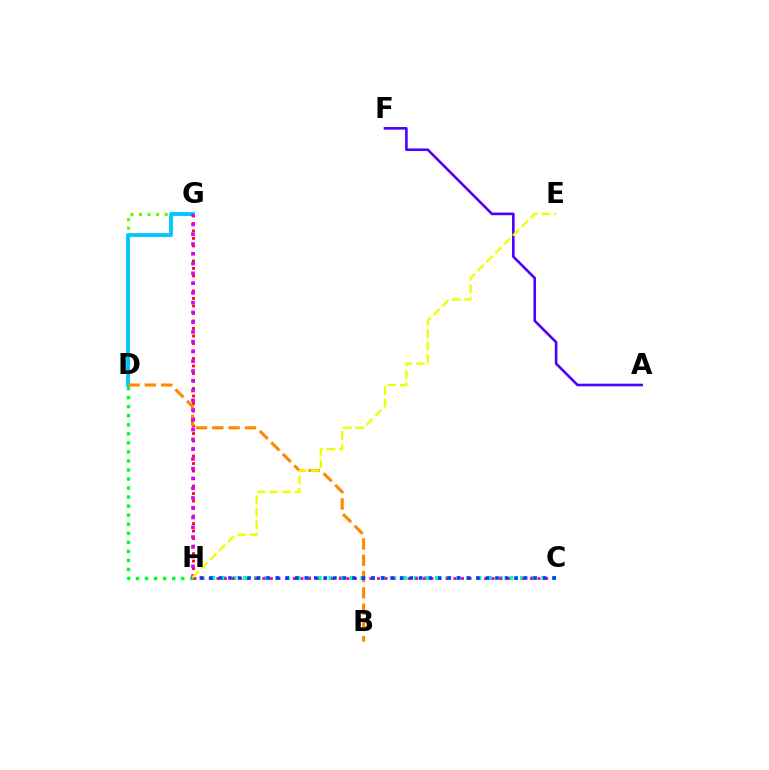{('D', 'G'): [{'color': '#66ff00', 'line_style': 'dotted', 'thickness': 2.33}, {'color': '#00c7ff', 'line_style': 'solid', 'thickness': 2.76}], ('G', 'H'): [{'color': '#ff0000', 'line_style': 'dotted', 'thickness': 2.04}, {'color': '#d600ff', 'line_style': 'dotted', 'thickness': 2.65}], ('C', 'H'): [{'color': '#00ffaf', 'line_style': 'dotted', 'thickness': 2.89}, {'color': '#ff00a0', 'line_style': 'dotted', 'thickness': 2.08}, {'color': '#003fff', 'line_style': 'dotted', 'thickness': 2.59}], ('B', 'D'): [{'color': '#ff8800', 'line_style': 'dashed', 'thickness': 2.21}], ('D', 'H'): [{'color': '#00ff27', 'line_style': 'dotted', 'thickness': 2.46}], ('A', 'F'): [{'color': '#4f00ff', 'line_style': 'solid', 'thickness': 1.88}], ('E', 'H'): [{'color': '#eeff00', 'line_style': 'dashed', 'thickness': 1.7}]}